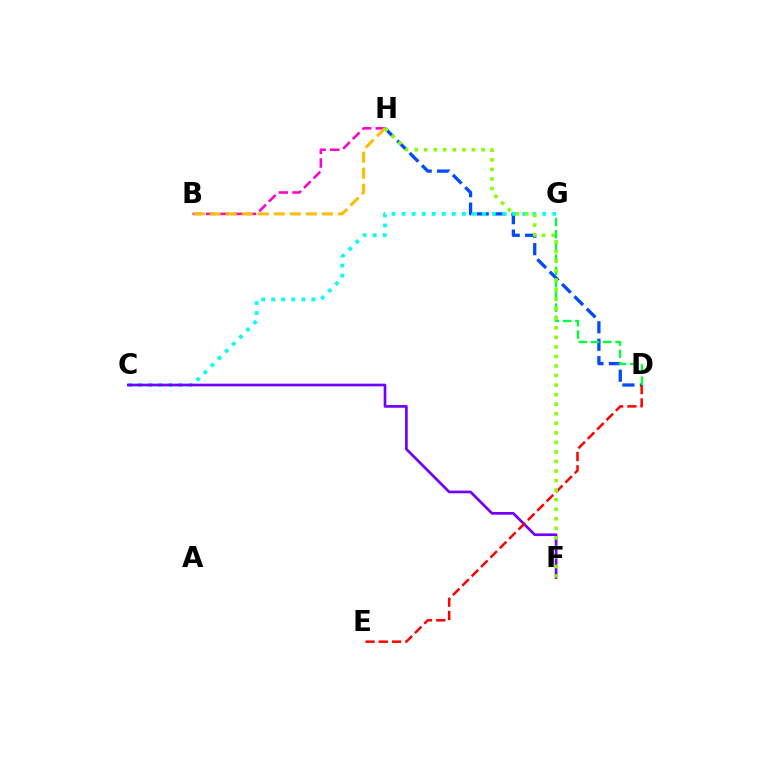{('D', 'H'): [{'color': '#004bff', 'line_style': 'dashed', 'thickness': 2.37}], ('B', 'H'): [{'color': '#ff00cf', 'line_style': 'dashed', 'thickness': 1.85}, {'color': '#ffbd00', 'line_style': 'dashed', 'thickness': 2.18}], ('D', 'G'): [{'color': '#00ff39', 'line_style': 'dashed', 'thickness': 1.66}], ('C', 'G'): [{'color': '#00fff6', 'line_style': 'dotted', 'thickness': 2.73}], ('C', 'F'): [{'color': '#7200ff', 'line_style': 'solid', 'thickness': 1.93}], ('D', 'E'): [{'color': '#ff0000', 'line_style': 'dashed', 'thickness': 1.8}], ('F', 'H'): [{'color': '#84ff00', 'line_style': 'dotted', 'thickness': 2.59}]}